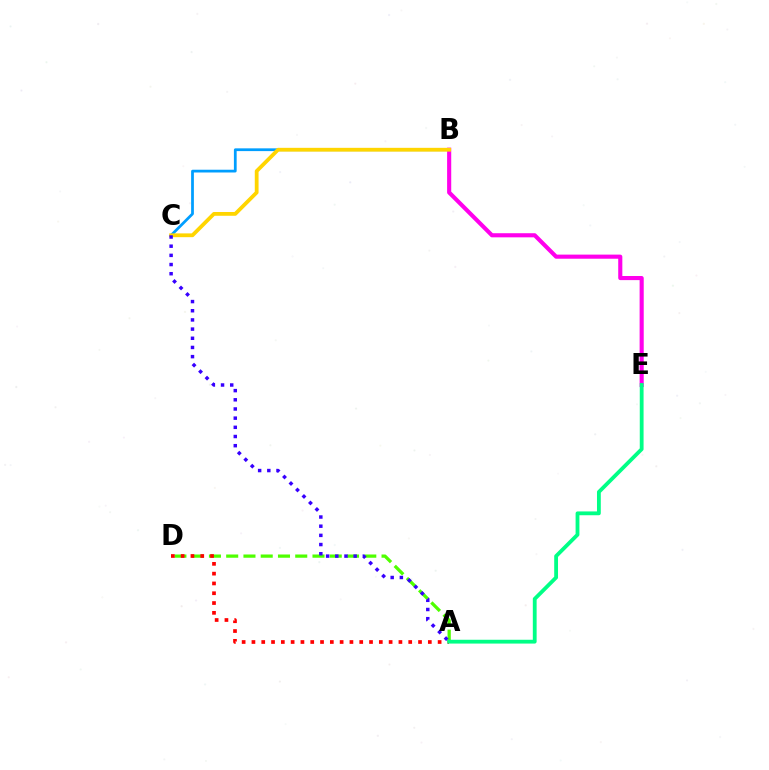{('B', 'C'): [{'color': '#009eff', 'line_style': 'solid', 'thickness': 1.99}, {'color': '#ffd500', 'line_style': 'solid', 'thickness': 2.73}], ('B', 'E'): [{'color': '#ff00ed', 'line_style': 'solid', 'thickness': 2.96}], ('A', 'D'): [{'color': '#4fff00', 'line_style': 'dashed', 'thickness': 2.34}, {'color': '#ff0000', 'line_style': 'dotted', 'thickness': 2.66}], ('A', 'C'): [{'color': '#3700ff', 'line_style': 'dotted', 'thickness': 2.49}], ('A', 'E'): [{'color': '#00ff86', 'line_style': 'solid', 'thickness': 2.74}]}